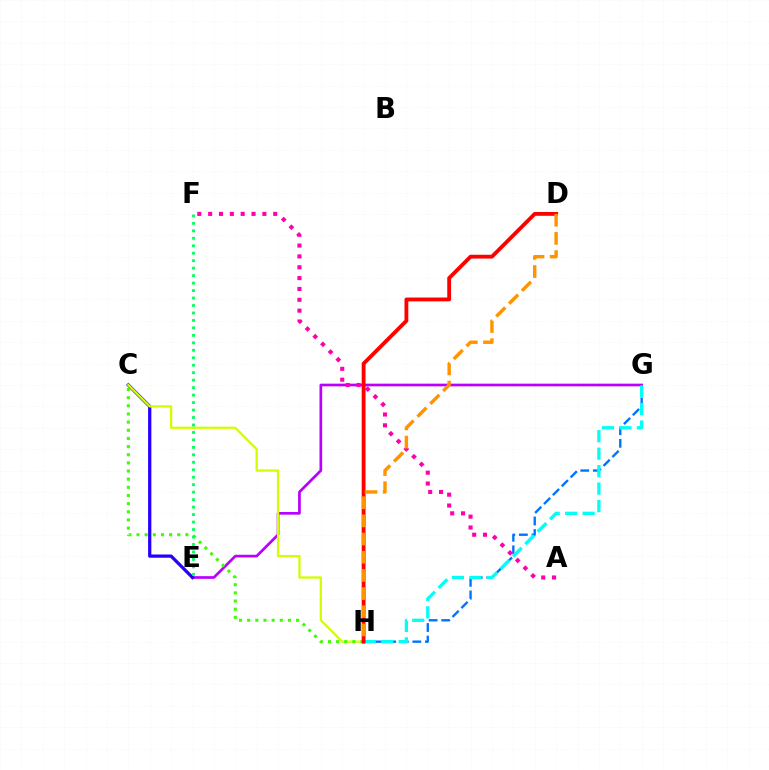{('E', 'G'): [{'color': '#b900ff', 'line_style': 'solid', 'thickness': 1.93}], ('C', 'E'): [{'color': '#2500ff', 'line_style': 'solid', 'thickness': 2.34}], ('G', 'H'): [{'color': '#0074ff', 'line_style': 'dashed', 'thickness': 1.71}, {'color': '#00fff6', 'line_style': 'dashed', 'thickness': 2.37}], ('C', 'H'): [{'color': '#d1ff00', 'line_style': 'solid', 'thickness': 1.65}, {'color': '#3dff00', 'line_style': 'dotted', 'thickness': 2.21}], ('E', 'F'): [{'color': '#00ff5c', 'line_style': 'dotted', 'thickness': 2.03}], ('A', 'F'): [{'color': '#ff00ac', 'line_style': 'dotted', 'thickness': 2.95}], ('D', 'H'): [{'color': '#ff0000', 'line_style': 'solid', 'thickness': 2.76}, {'color': '#ff9400', 'line_style': 'dashed', 'thickness': 2.47}]}